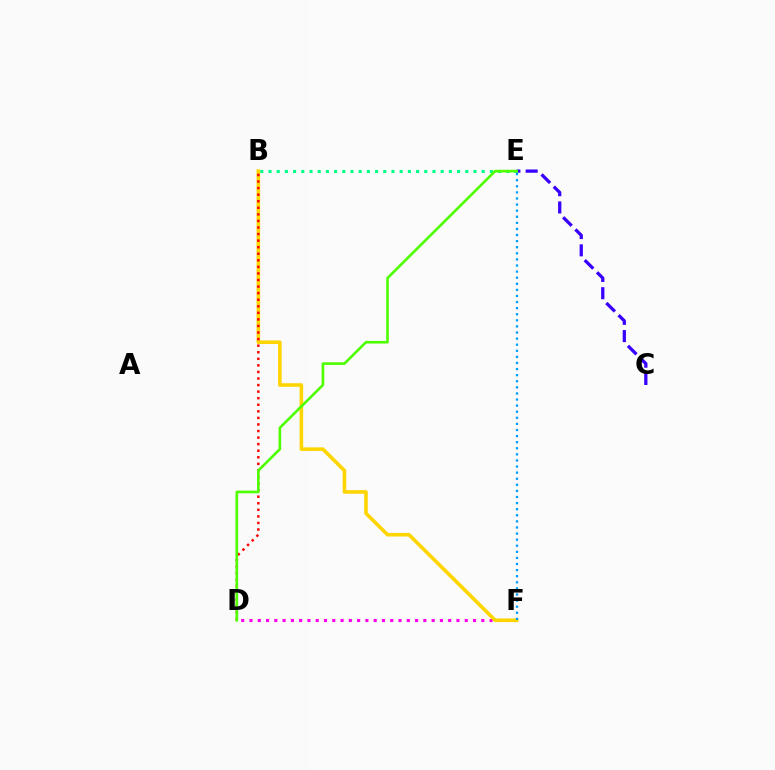{('D', 'F'): [{'color': '#ff00ed', 'line_style': 'dotted', 'thickness': 2.25}], ('B', 'F'): [{'color': '#ffd500', 'line_style': 'solid', 'thickness': 2.58}], ('B', 'D'): [{'color': '#ff0000', 'line_style': 'dotted', 'thickness': 1.78}], ('C', 'E'): [{'color': '#3700ff', 'line_style': 'dashed', 'thickness': 2.35}], ('B', 'E'): [{'color': '#00ff86', 'line_style': 'dotted', 'thickness': 2.23}], ('D', 'E'): [{'color': '#4fff00', 'line_style': 'solid', 'thickness': 1.9}], ('E', 'F'): [{'color': '#009eff', 'line_style': 'dotted', 'thickness': 1.66}]}